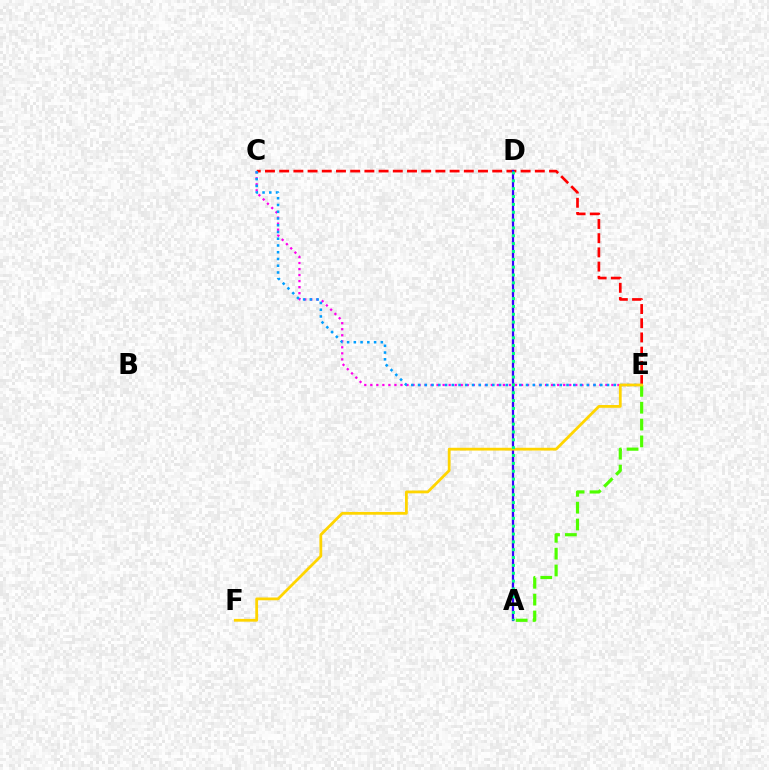{('C', 'E'): [{'color': '#ff00ed', 'line_style': 'dotted', 'thickness': 1.64}, {'color': '#ff0000', 'line_style': 'dashed', 'thickness': 1.93}, {'color': '#009eff', 'line_style': 'dotted', 'thickness': 1.83}], ('A', 'D'): [{'color': '#3700ff', 'line_style': 'solid', 'thickness': 1.62}, {'color': '#00ff86', 'line_style': 'dotted', 'thickness': 2.13}], ('A', 'E'): [{'color': '#4fff00', 'line_style': 'dashed', 'thickness': 2.29}], ('E', 'F'): [{'color': '#ffd500', 'line_style': 'solid', 'thickness': 2.0}]}